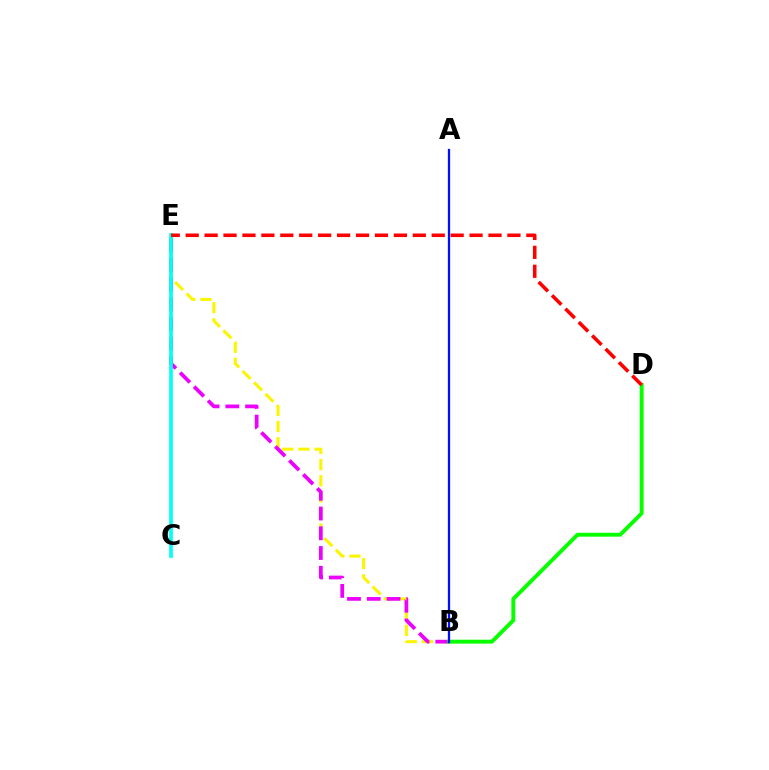{('B', 'E'): [{'color': '#fcf500', 'line_style': 'dashed', 'thickness': 2.2}, {'color': '#ee00ff', 'line_style': 'dashed', 'thickness': 2.68}], ('B', 'D'): [{'color': '#08ff00', 'line_style': 'solid', 'thickness': 2.81}], ('C', 'E'): [{'color': '#00fff6', 'line_style': 'solid', 'thickness': 2.66}], ('A', 'B'): [{'color': '#0010ff', 'line_style': 'solid', 'thickness': 1.64}], ('D', 'E'): [{'color': '#ff0000', 'line_style': 'dashed', 'thickness': 2.57}]}